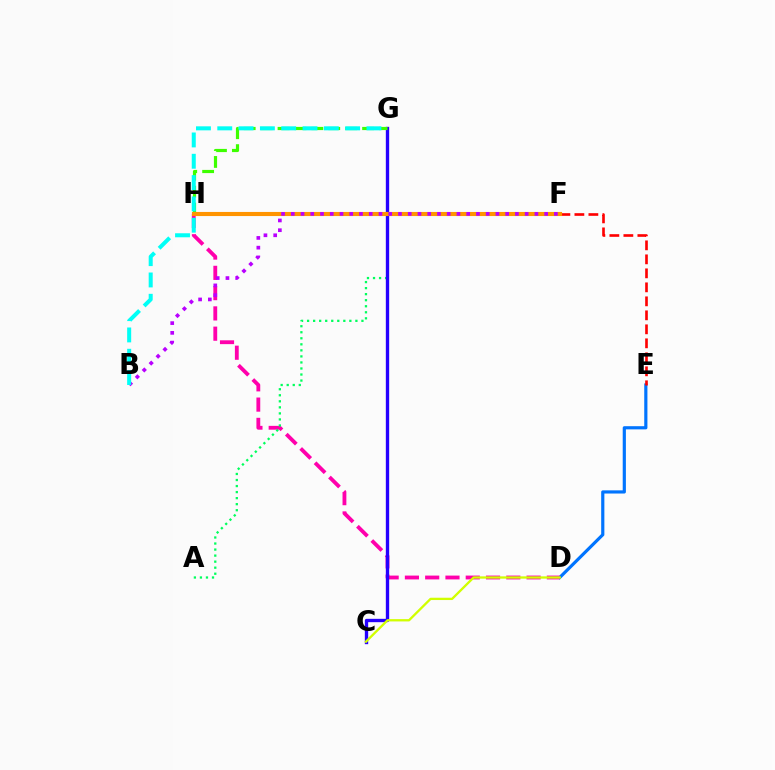{('D', 'E'): [{'color': '#0074ff', 'line_style': 'solid', 'thickness': 2.29}], ('D', 'H'): [{'color': '#ff00ac', 'line_style': 'dashed', 'thickness': 2.75}], ('A', 'G'): [{'color': '#00ff5c', 'line_style': 'dotted', 'thickness': 1.64}], ('C', 'G'): [{'color': '#2500ff', 'line_style': 'solid', 'thickness': 2.41}], ('E', 'F'): [{'color': '#ff0000', 'line_style': 'dashed', 'thickness': 1.9}], ('G', 'H'): [{'color': '#3dff00', 'line_style': 'dashed', 'thickness': 2.3}], ('C', 'D'): [{'color': '#d1ff00', 'line_style': 'solid', 'thickness': 1.66}], ('F', 'H'): [{'color': '#ff9400', 'line_style': 'solid', 'thickness': 2.96}], ('B', 'F'): [{'color': '#b900ff', 'line_style': 'dotted', 'thickness': 2.65}], ('B', 'G'): [{'color': '#00fff6', 'line_style': 'dashed', 'thickness': 2.9}]}